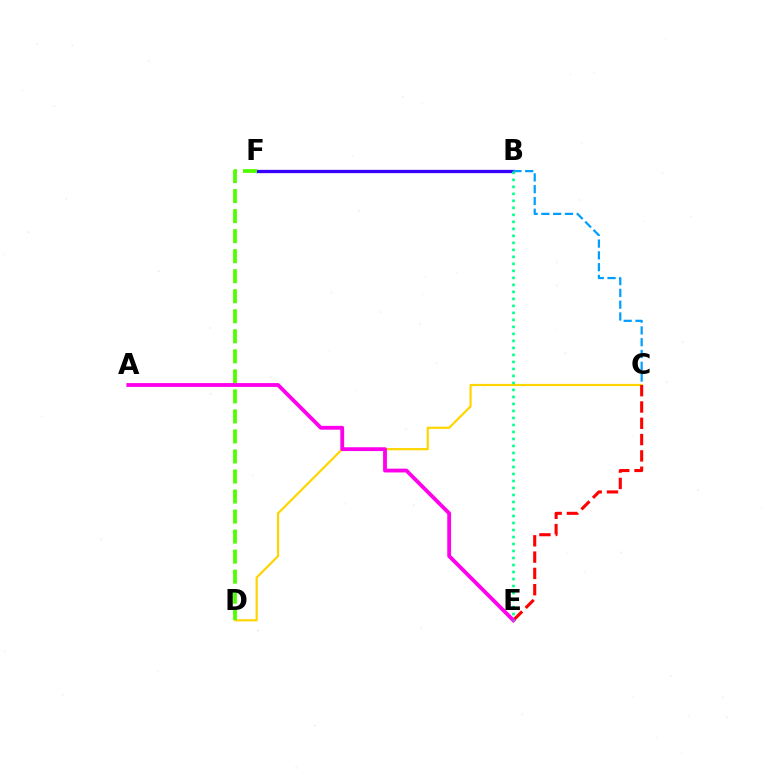{('C', 'D'): [{'color': '#ffd500', 'line_style': 'solid', 'thickness': 1.58}], ('B', 'F'): [{'color': '#3700ff', 'line_style': 'solid', 'thickness': 2.37}], ('C', 'E'): [{'color': '#ff0000', 'line_style': 'dashed', 'thickness': 2.21}], ('D', 'F'): [{'color': '#4fff00', 'line_style': 'dashed', 'thickness': 2.72}], ('B', 'C'): [{'color': '#009eff', 'line_style': 'dashed', 'thickness': 1.6}], ('A', 'E'): [{'color': '#ff00ed', 'line_style': 'solid', 'thickness': 2.75}], ('B', 'E'): [{'color': '#00ff86', 'line_style': 'dotted', 'thickness': 1.9}]}